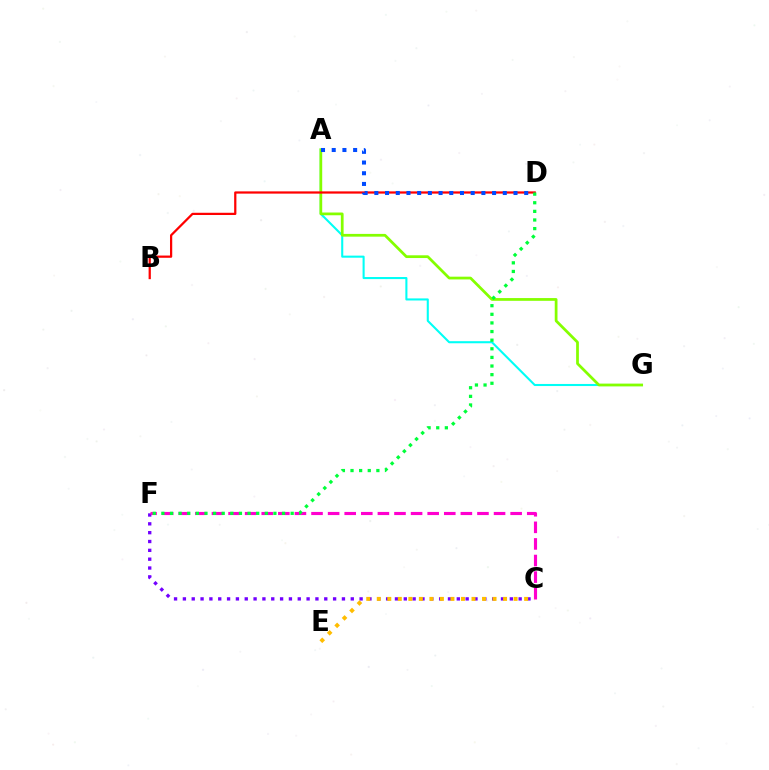{('A', 'G'): [{'color': '#00fff6', 'line_style': 'solid', 'thickness': 1.5}, {'color': '#84ff00', 'line_style': 'solid', 'thickness': 1.98}], ('C', 'F'): [{'color': '#7200ff', 'line_style': 'dotted', 'thickness': 2.4}, {'color': '#ff00cf', 'line_style': 'dashed', 'thickness': 2.25}], ('B', 'D'): [{'color': '#ff0000', 'line_style': 'solid', 'thickness': 1.61}], ('A', 'D'): [{'color': '#004bff', 'line_style': 'dotted', 'thickness': 2.91}], ('D', 'F'): [{'color': '#00ff39', 'line_style': 'dotted', 'thickness': 2.34}], ('C', 'E'): [{'color': '#ffbd00', 'line_style': 'dotted', 'thickness': 2.86}]}